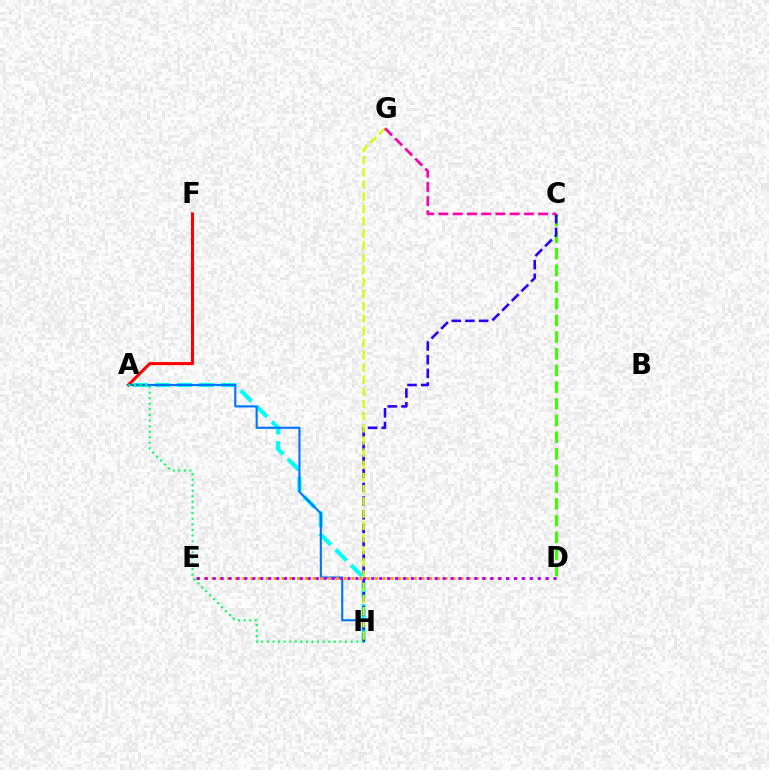{('A', 'H'): [{'color': '#00fff6', 'line_style': 'dashed', 'thickness': 3.0}, {'color': '#0074ff', 'line_style': 'solid', 'thickness': 1.52}, {'color': '#00ff5c', 'line_style': 'dotted', 'thickness': 1.52}], ('A', 'F'): [{'color': '#ff0000', 'line_style': 'solid', 'thickness': 2.21}], ('C', 'D'): [{'color': '#3dff00', 'line_style': 'dashed', 'thickness': 2.27}], ('C', 'H'): [{'color': '#2500ff', 'line_style': 'dashed', 'thickness': 1.86}], ('G', 'H'): [{'color': '#d1ff00', 'line_style': 'dashed', 'thickness': 1.66}], ('C', 'G'): [{'color': '#ff00ac', 'line_style': 'dashed', 'thickness': 1.94}], ('D', 'E'): [{'color': '#ff9400', 'line_style': 'dotted', 'thickness': 2.11}, {'color': '#b900ff', 'line_style': 'dotted', 'thickness': 2.15}]}